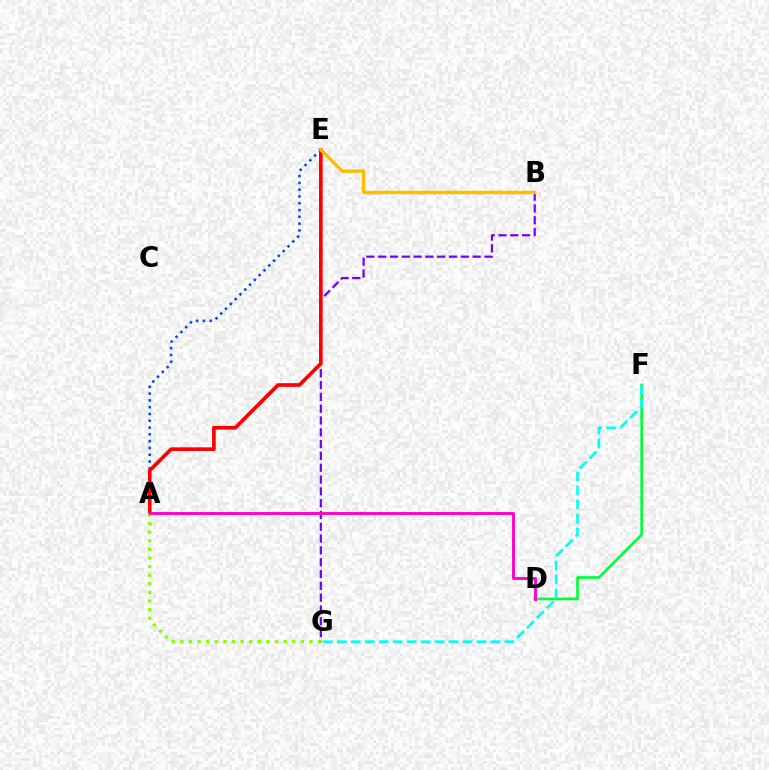{('D', 'F'): [{'color': '#00ff39', 'line_style': 'solid', 'thickness': 1.92}], ('B', 'G'): [{'color': '#7200ff', 'line_style': 'dashed', 'thickness': 1.6}], ('A', 'E'): [{'color': '#004bff', 'line_style': 'dotted', 'thickness': 1.85}, {'color': '#ff0000', 'line_style': 'solid', 'thickness': 2.64}], ('B', 'E'): [{'color': '#ffbd00', 'line_style': 'solid', 'thickness': 2.49}], ('A', 'G'): [{'color': '#84ff00', 'line_style': 'dotted', 'thickness': 2.34}], ('F', 'G'): [{'color': '#00fff6', 'line_style': 'dashed', 'thickness': 1.9}], ('A', 'D'): [{'color': '#ff00cf', 'line_style': 'solid', 'thickness': 2.09}]}